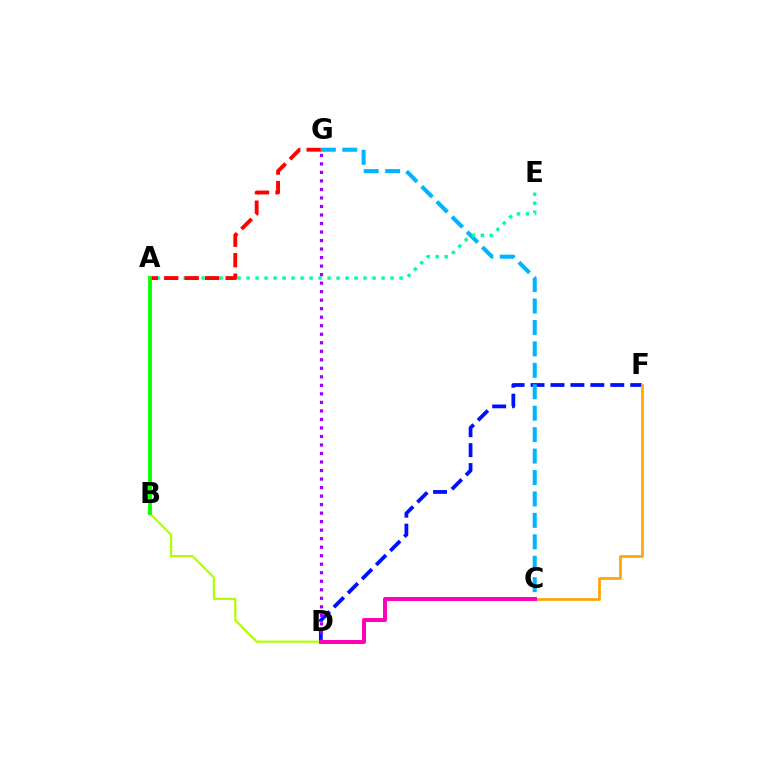{('D', 'F'): [{'color': '#0010ff', 'line_style': 'dashed', 'thickness': 2.71}], ('C', 'G'): [{'color': '#00b5ff', 'line_style': 'dashed', 'thickness': 2.91}], ('A', 'E'): [{'color': '#00ff9d', 'line_style': 'dotted', 'thickness': 2.44}], ('A', 'G'): [{'color': '#ff0000', 'line_style': 'dashed', 'thickness': 2.78}], ('B', 'D'): [{'color': '#b3ff00', 'line_style': 'solid', 'thickness': 1.58}], ('C', 'F'): [{'color': '#ffa500', 'line_style': 'solid', 'thickness': 1.95}], ('D', 'G'): [{'color': '#9b00ff', 'line_style': 'dotted', 'thickness': 2.31}], ('C', 'D'): [{'color': '#ff00bd', 'line_style': 'solid', 'thickness': 2.85}], ('A', 'B'): [{'color': '#08ff00', 'line_style': 'solid', 'thickness': 2.75}]}